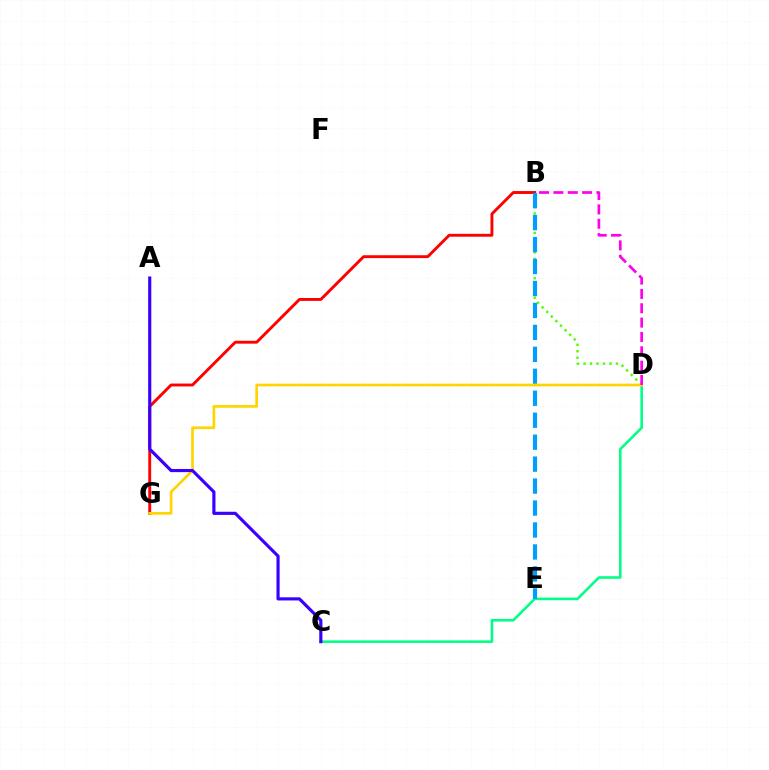{('B', 'D'): [{'color': '#4fff00', 'line_style': 'dotted', 'thickness': 1.76}, {'color': '#ff00ed', 'line_style': 'dashed', 'thickness': 1.95}], ('B', 'G'): [{'color': '#ff0000', 'line_style': 'solid', 'thickness': 2.08}], ('C', 'D'): [{'color': '#00ff86', 'line_style': 'solid', 'thickness': 1.85}], ('B', 'E'): [{'color': '#009eff', 'line_style': 'dashed', 'thickness': 2.98}], ('D', 'G'): [{'color': '#ffd500', 'line_style': 'solid', 'thickness': 1.95}], ('A', 'C'): [{'color': '#3700ff', 'line_style': 'solid', 'thickness': 2.27}]}